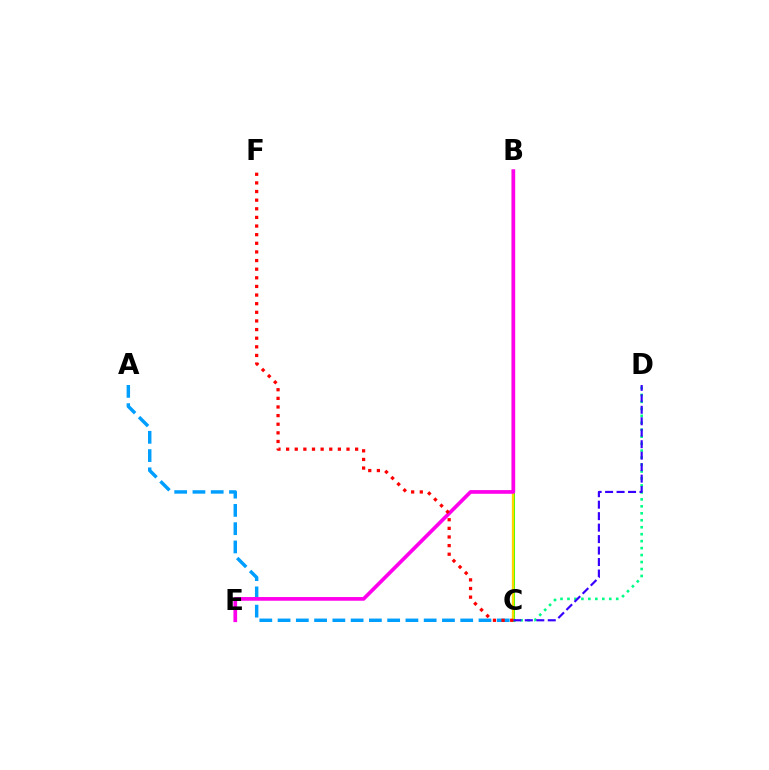{('B', 'C'): [{'color': '#4fff00', 'line_style': 'solid', 'thickness': 2.21}, {'color': '#ffd500', 'line_style': 'solid', 'thickness': 1.6}], ('C', 'D'): [{'color': '#00ff86', 'line_style': 'dotted', 'thickness': 1.89}, {'color': '#3700ff', 'line_style': 'dashed', 'thickness': 1.56}], ('A', 'C'): [{'color': '#009eff', 'line_style': 'dashed', 'thickness': 2.48}], ('B', 'E'): [{'color': '#ff00ed', 'line_style': 'solid', 'thickness': 2.66}], ('C', 'F'): [{'color': '#ff0000', 'line_style': 'dotted', 'thickness': 2.34}]}